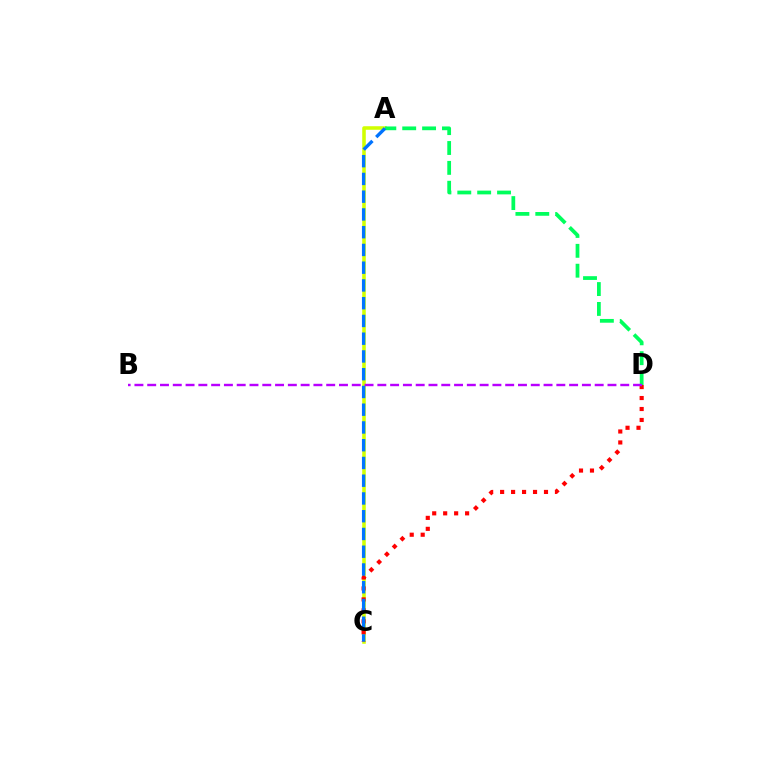{('A', 'C'): [{'color': '#d1ff00', 'line_style': 'solid', 'thickness': 2.56}, {'color': '#0074ff', 'line_style': 'dashed', 'thickness': 2.41}], ('C', 'D'): [{'color': '#ff0000', 'line_style': 'dotted', 'thickness': 2.98}], ('A', 'D'): [{'color': '#00ff5c', 'line_style': 'dashed', 'thickness': 2.7}], ('B', 'D'): [{'color': '#b900ff', 'line_style': 'dashed', 'thickness': 1.74}]}